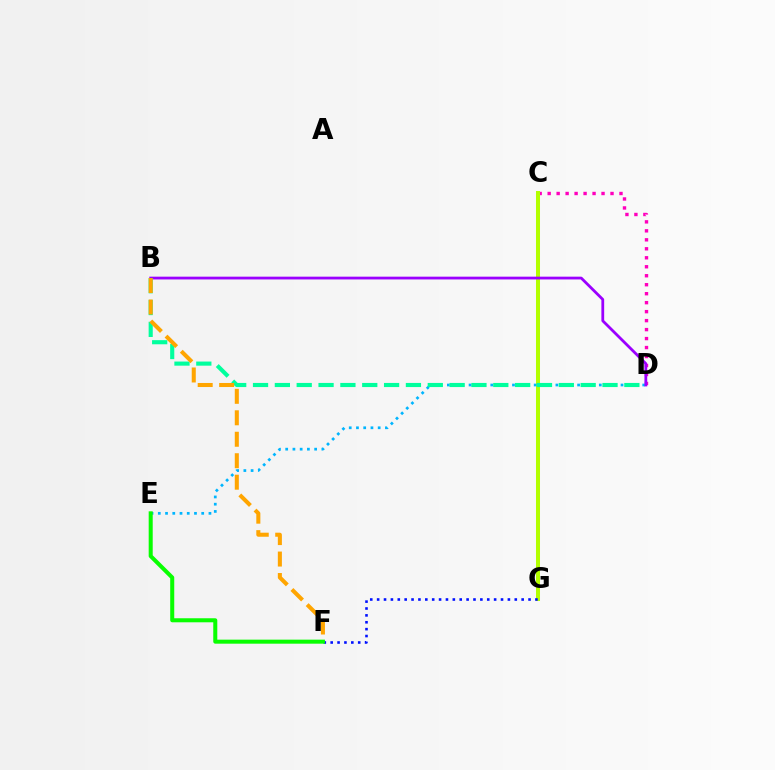{('C', 'D'): [{'color': '#ff00bd', 'line_style': 'dotted', 'thickness': 2.44}], ('C', 'G'): [{'color': '#ff0000', 'line_style': 'dotted', 'thickness': 1.55}, {'color': '#b3ff00', 'line_style': 'solid', 'thickness': 2.89}], ('D', 'E'): [{'color': '#00b5ff', 'line_style': 'dotted', 'thickness': 1.97}], ('B', 'D'): [{'color': '#9b00ff', 'line_style': 'solid', 'thickness': 2.0}, {'color': '#00ff9d', 'line_style': 'dashed', 'thickness': 2.97}], ('B', 'F'): [{'color': '#ffa500', 'line_style': 'dashed', 'thickness': 2.92}], ('F', 'G'): [{'color': '#0010ff', 'line_style': 'dotted', 'thickness': 1.87}], ('E', 'F'): [{'color': '#08ff00', 'line_style': 'solid', 'thickness': 2.9}]}